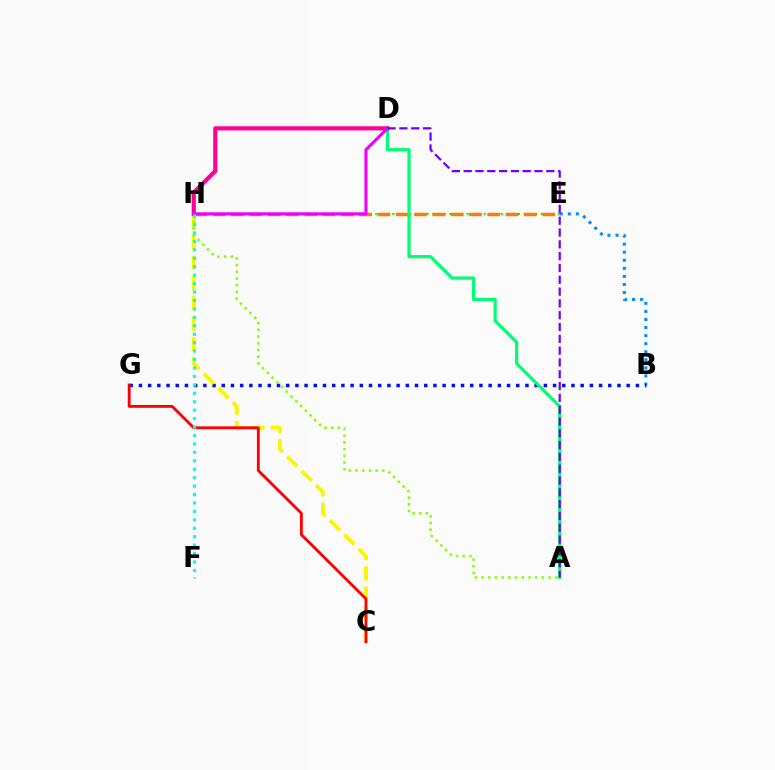{('B', 'E'): [{'color': '#008cff', 'line_style': 'dotted', 'thickness': 2.19}], ('B', 'G'): [{'color': '#0010ff', 'line_style': 'dotted', 'thickness': 2.5}], ('E', 'H'): [{'color': '#08ff00', 'line_style': 'dotted', 'thickness': 1.55}, {'color': '#ff7c00', 'line_style': 'dashed', 'thickness': 2.49}], ('A', 'D'): [{'color': '#00ff74', 'line_style': 'solid', 'thickness': 2.32}, {'color': '#7200ff', 'line_style': 'dashed', 'thickness': 1.6}], ('C', 'H'): [{'color': '#fcf500', 'line_style': 'dashed', 'thickness': 2.77}], ('A', 'H'): [{'color': '#84ff00', 'line_style': 'dotted', 'thickness': 1.82}], ('C', 'G'): [{'color': '#ff0000', 'line_style': 'solid', 'thickness': 2.04}], ('D', 'H'): [{'color': '#ff0094', 'line_style': 'solid', 'thickness': 2.99}, {'color': '#ee00ff', 'line_style': 'solid', 'thickness': 2.24}], ('F', 'H'): [{'color': '#00fff6', 'line_style': 'dotted', 'thickness': 2.29}]}